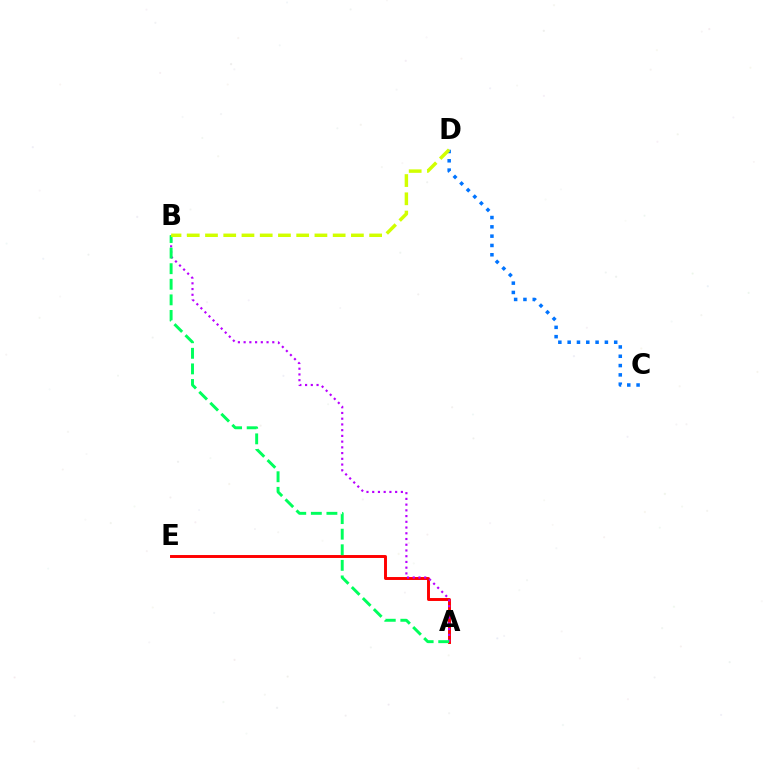{('A', 'E'): [{'color': '#ff0000', 'line_style': 'solid', 'thickness': 2.12}], ('A', 'B'): [{'color': '#b900ff', 'line_style': 'dotted', 'thickness': 1.56}, {'color': '#00ff5c', 'line_style': 'dashed', 'thickness': 2.12}], ('C', 'D'): [{'color': '#0074ff', 'line_style': 'dotted', 'thickness': 2.53}], ('B', 'D'): [{'color': '#d1ff00', 'line_style': 'dashed', 'thickness': 2.48}]}